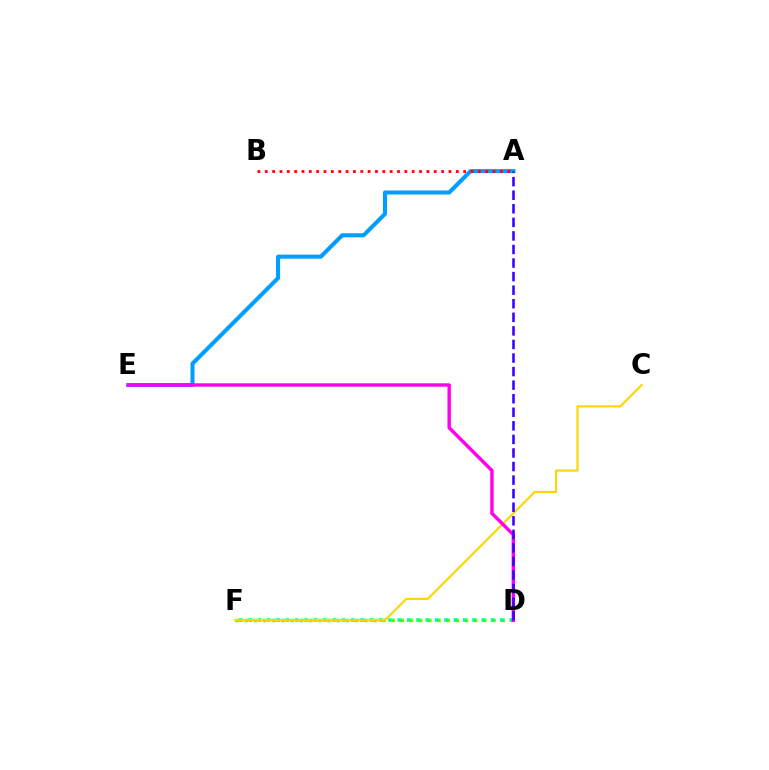{('D', 'F'): [{'color': '#4fff00', 'line_style': 'dotted', 'thickness': 2.49}, {'color': '#00ff86', 'line_style': 'dotted', 'thickness': 2.53}], ('A', 'E'): [{'color': '#009eff', 'line_style': 'solid', 'thickness': 2.93}], ('C', 'F'): [{'color': '#ffd500', 'line_style': 'solid', 'thickness': 1.54}], ('A', 'B'): [{'color': '#ff0000', 'line_style': 'dotted', 'thickness': 2.0}], ('D', 'E'): [{'color': '#ff00ed', 'line_style': 'solid', 'thickness': 2.45}], ('A', 'D'): [{'color': '#3700ff', 'line_style': 'dashed', 'thickness': 1.84}]}